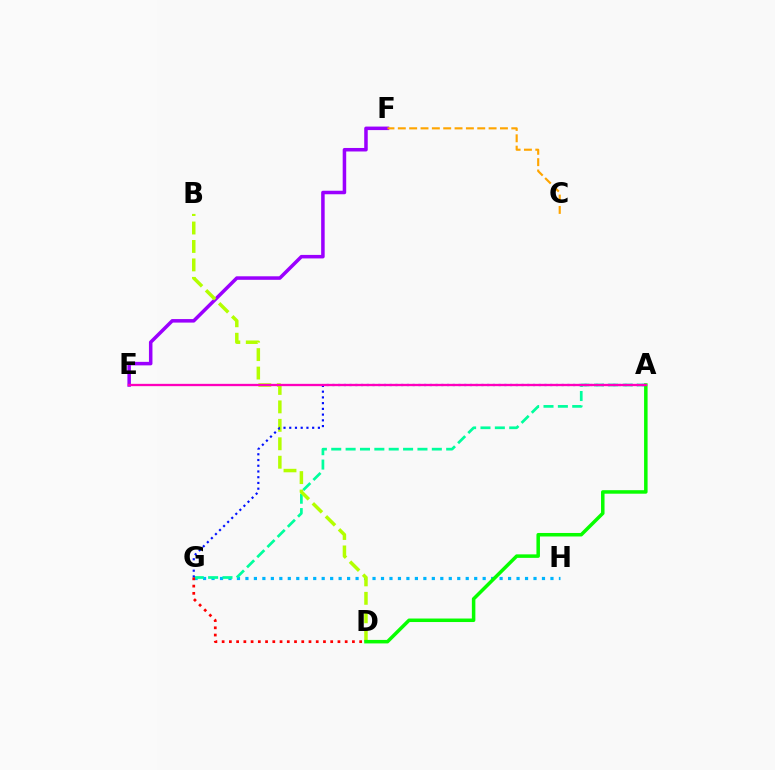{('E', 'F'): [{'color': '#9b00ff', 'line_style': 'solid', 'thickness': 2.53}], ('G', 'H'): [{'color': '#00b5ff', 'line_style': 'dotted', 'thickness': 2.3}], ('A', 'G'): [{'color': '#00ff9d', 'line_style': 'dashed', 'thickness': 1.95}, {'color': '#0010ff', 'line_style': 'dotted', 'thickness': 1.56}], ('B', 'D'): [{'color': '#b3ff00', 'line_style': 'dashed', 'thickness': 2.51}], ('A', 'D'): [{'color': '#08ff00', 'line_style': 'solid', 'thickness': 2.52}], ('A', 'E'): [{'color': '#ff00bd', 'line_style': 'solid', 'thickness': 1.66}], ('C', 'F'): [{'color': '#ffa500', 'line_style': 'dashed', 'thickness': 1.54}], ('D', 'G'): [{'color': '#ff0000', 'line_style': 'dotted', 'thickness': 1.97}]}